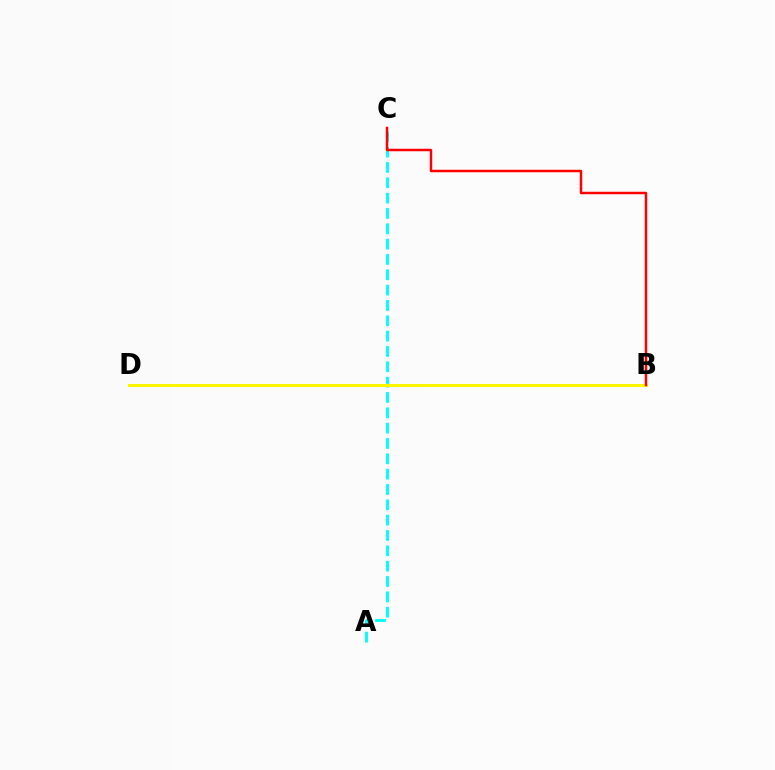{('A', 'C'): [{'color': '#00fff6', 'line_style': 'dashed', 'thickness': 2.08}], ('B', 'D'): [{'color': '#ee00ff', 'line_style': 'dotted', 'thickness': 1.91}, {'color': '#08ff00', 'line_style': 'dashed', 'thickness': 1.85}, {'color': '#0010ff', 'line_style': 'dotted', 'thickness': 1.92}, {'color': '#fcf500', 'line_style': 'solid', 'thickness': 2.21}], ('B', 'C'): [{'color': '#ff0000', 'line_style': 'solid', 'thickness': 1.79}]}